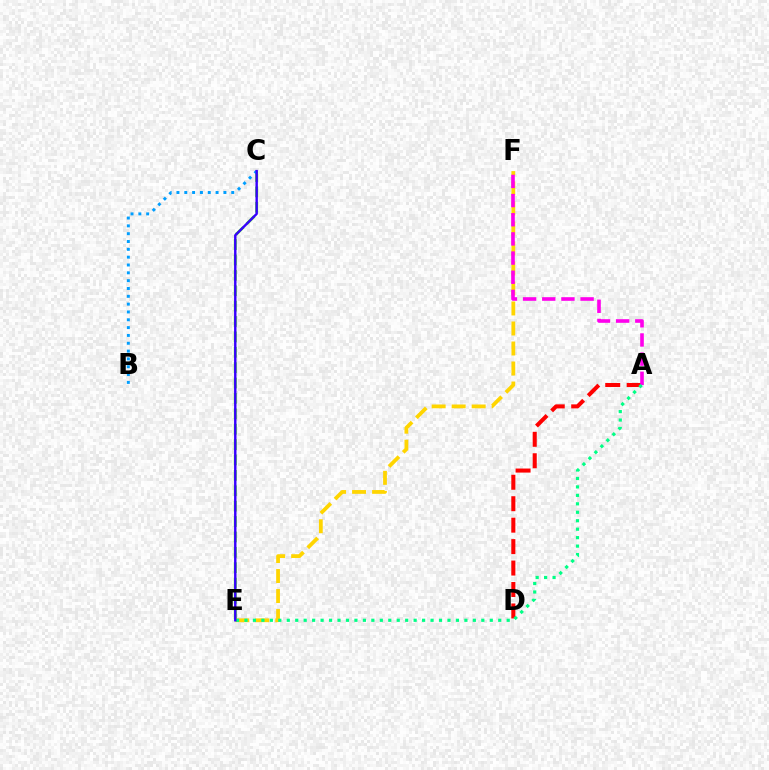{('C', 'E'): [{'color': '#4fff00', 'line_style': 'dashed', 'thickness': 2.09}, {'color': '#3700ff', 'line_style': 'solid', 'thickness': 1.74}], ('E', 'F'): [{'color': '#ffd500', 'line_style': 'dashed', 'thickness': 2.72}], ('B', 'C'): [{'color': '#009eff', 'line_style': 'dotted', 'thickness': 2.13}], ('A', 'D'): [{'color': '#ff0000', 'line_style': 'dashed', 'thickness': 2.91}], ('A', 'F'): [{'color': '#ff00ed', 'line_style': 'dashed', 'thickness': 2.6}], ('A', 'E'): [{'color': '#00ff86', 'line_style': 'dotted', 'thickness': 2.3}]}